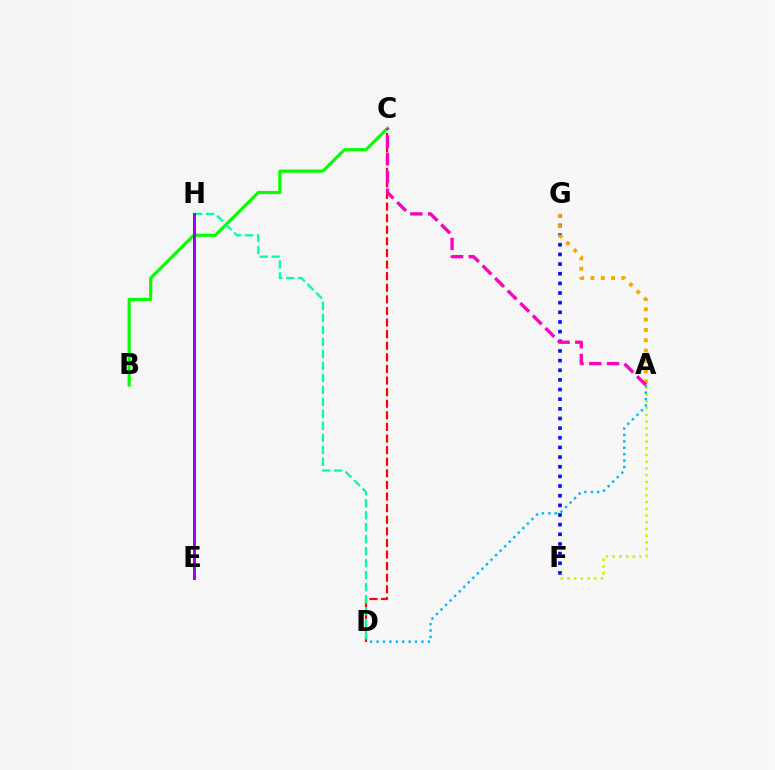{('A', 'F'): [{'color': '#b3ff00', 'line_style': 'dotted', 'thickness': 1.82}], ('F', 'G'): [{'color': '#0010ff', 'line_style': 'dotted', 'thickness': 2.62}], ('C', 'D'): [{'color': '#ff0000', 'line_style': 'dashed', 'thickness': 1.58}], ('B', 'C'): [{'color': '#08ff00', 'line_style': 'solid', 'thickness': 2.28}], ('A', 'G'): [{'color': '#ffa500', 'line_style': 'dotted', 'thickness': 2.8}], ('D', 'H'): [{'color': '#00ff9d', 'line_style': 'dashed', 'thickness': 1.63}], ('A', 'C'): [{'color': '#ff00bd', 'line_style': 'dashed', 'thickness': 2.41}], ('A', 'D'): [{'color': '#00b5ff', 'line_style': 'dotted', 'thickness': 1.74}], ('E', 'H'): [{'color': '#9b00ff', 'line_style': 'solid', 'thickness': 2.17}]}